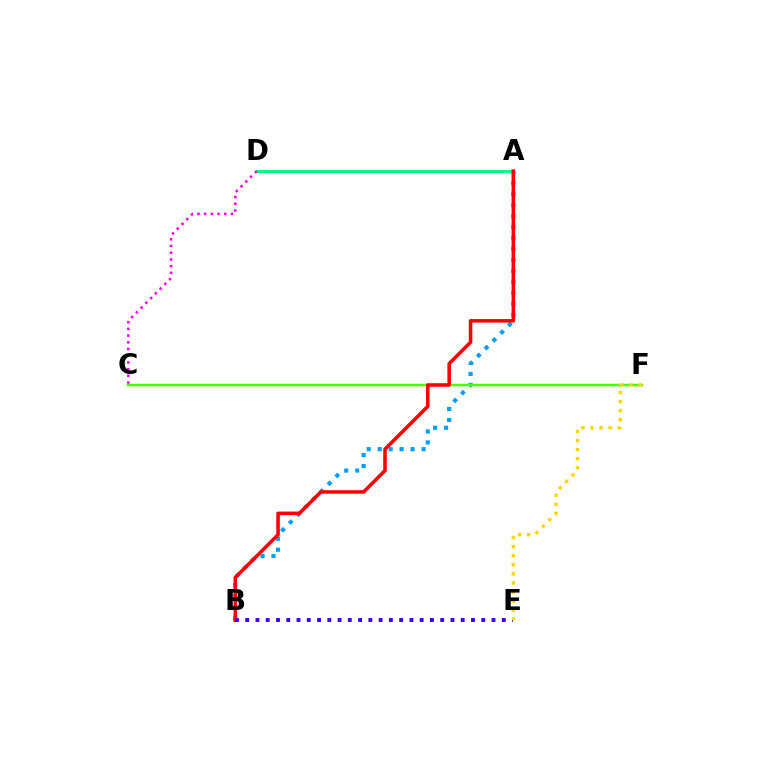{('A', 'B'): [{'color': '#009eff', 'line_style': 'dotted', 'thickness': 2.98}, {'color': '#ff0000', 'line_style': 'solid', 'thickness': 2.55}], ('C', 'F'): [{'color': '#4fff00', 'line_style': 'solid', 'thickness': 1.8}], ('A', 'D'): [{'color': '#00ff86', 'line_style': 'solid', 'thickness': 2.16}], ('C', 'D'): [{'color': '#ff00ed', 'line_style': 'dotted', 'thickness': 1.82}], ('B', 'E'): [{'color': '#3700ff', 'line_style': 'dotted', 'thickness': 2.79}], ('E', 'F'): [{'color': '#ffd500', 'line_style': 'dotted', 'thickness': 2.47}]}